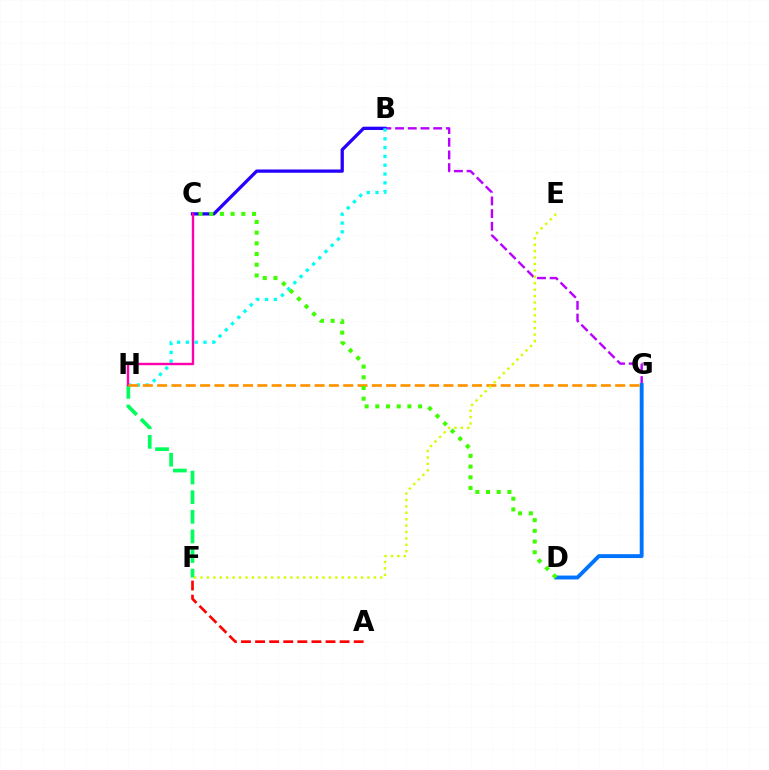{('F', 'H'): [{'color': '#00ff5c', 'line_style': 'dashed', 'thickness': 2.67}], ('B', 'G'): [{'color': '#b900ff', 'line_style': 'dashed', 'thickness': 1.73}], ('A', 'F'): [{'color': '#ff0000', 'line_style': 'dashed', 'thickness': 1.91}], ('B', 'C'): [{'color': '#2500ff', 'line_style': 'solid', 'thickness': 2.36}], ('B', 'H'): [{'color': '#00fff6', 'line_style': 'dotted', 'thickness': 2.39}], ('D', 'G'): [{'color': '#0074ff', 'line_style': 'solid', 'thickness': 2.8}], ('C', 'H'): [{'color': '#ff00ac', 'line_style': 'solid', 'thickness': 1.73}], ('G', 'H'): [{'color': '#ff9400', 'line_style': 'dashed', 'thickness': 1.94}], ('C', 'D'): [{'color': '#3dff00', 'line_style': 'dotted', 'thickness': 2.91}], ('E', 'F'): [{'color': '#d1ff00', 'line_style': 'dotted', 'thickness': 1.74}]}